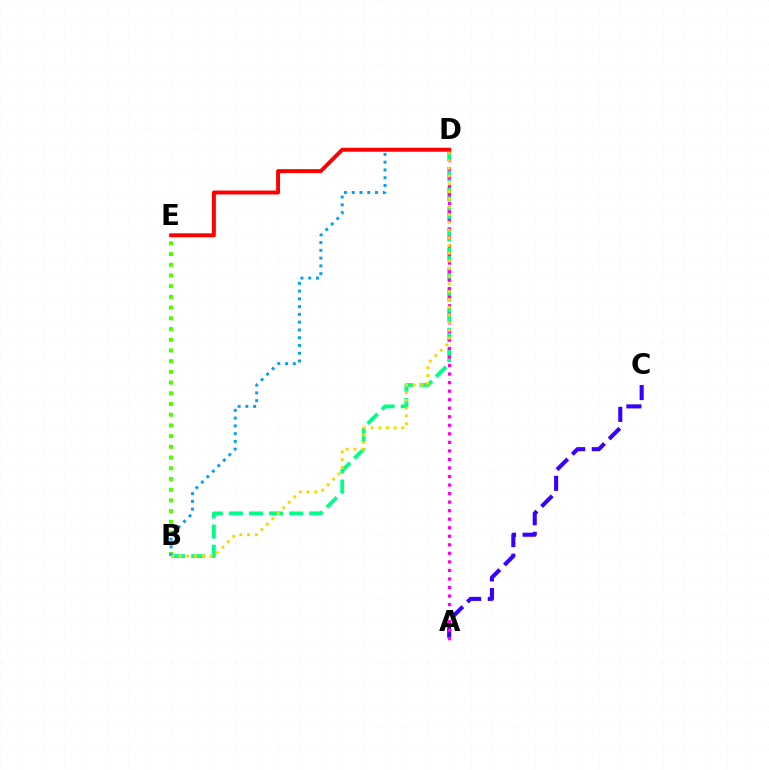{('A', 'C'): [{'color': '#3700ff', 'line_style': 'dashed', 'thickness': 2.94}], ('B', 'D'): [{'color': '#00ff86', 'line_style': 'dashed', 'thickness': 2.73}, {'color': '#009eff', 'line_style': 'dotted', 'thickness': 2.11}, {'color': '#ffd500', 'line_style': 'dotted', 'thickness': 2.1}], ('B', 'E'): [{'color': '#4fff00', 'line_style': 'dotted', 'thickness': 2.91}], ('A', 'D'): [{'color': '#ff00ed', 'line_style': 'dotted', 'thickness': 2.32}], ('D', 'E'): [{'color': '#ff0000', 'line_style': 'solid', 'thickness': 2.82}]}